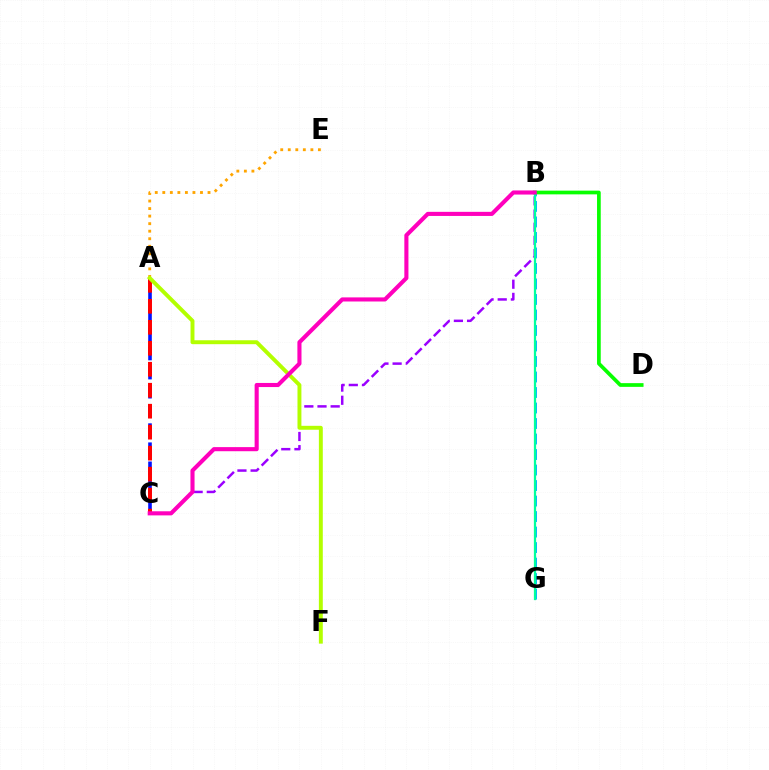{('A', 'C'): [{'color': '#0010ff', 'line_style': 'dashed', 'thickness': 2.59}, {'color': '#ff0000', 'line_style': 'dashed', 'thickness': 2.85}], ('B', 'G'): [{'color': '#00b5ff', 'line_style': 'dashed', 'thickness': 2.11}, {'color': '#00ff9d', 'line_style': 'solid', 'thickness': 1.62}], ('A', 'E'): [{'color': '#ffa500', 'line_style': 'dotted', 'thickness': 2.05}], ('B', 'C'): [{'color': '#9b00ff', 'line_style': 'dashed', 'thickness': 1.79}, {'color': '#ff00bd', 'line_style': 'solid', 'thickness': 2.95}], ('A', 'F'): [{'color': '#b3ff00', 'line_style': 'solid', 'thickness': 2.82}], ('B', 'D'): [{'color': '#08ff00', 'line_style': 'solid', 'thickness': 2.67}]}